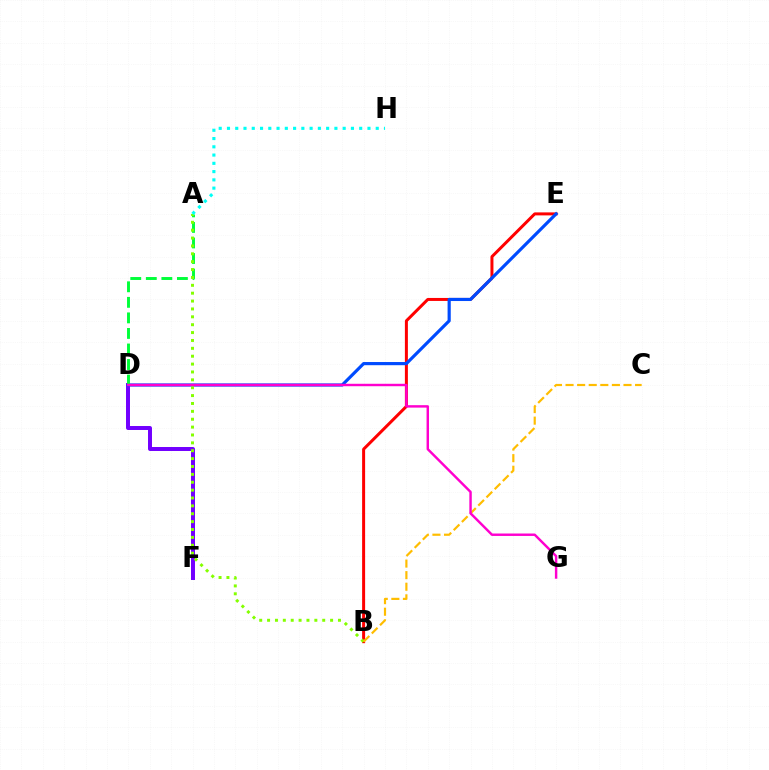{('B', 'E'): [{'color': '#ff0000', 'line_style': 'solid', 'thickness': 2.16}], ('D', 'F'): [{'color': '#7200ff', 'line_style': 'solid', 'thickness': 2.86}], ('D', 'E'): [{'color': '#004bff', 'line_style': 'solid', 'thickness': 2.28}], ('A', 'D'): [{'color': '#00ff39', 'line_style': 'dashed', 'thickness': 2.11}], ('A', 'B'): [{'color': '#84ff00', 'line_style': 'dotted', 'thickness': 2.14}], ('B', 'C'): [{'color': '#ffbd00', 'line_style': 'dashed', 'thickness': 1.57}], ('D', 'G'): [{'color': '#ff00cf', 'line_style': 'solid', 'thickness': 1.76}], ('A', 'H'): [{'color': '#00fff6', 'line_style': 'dotted', 'thickness': 2.25}]}